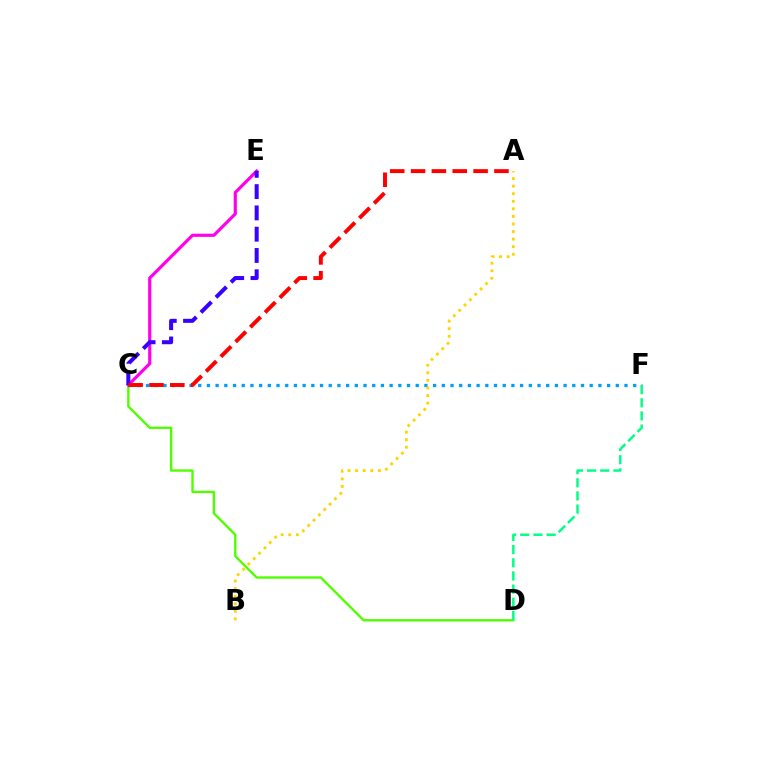{('C', 'D'): [{'color': '#4fff00', 'line_style': 'solid', 'thickness': 1.71}], ('C', 'E'): [{'color': '#ff00ed', 'line_style': 'solid', 'thickness': 2.28}, {'color': '#3700ff', 'line_style': 'dashed', 'thickness': 2.89}], ('C', 'F'): [{'color': '#009eff', 'line_style': 'dotted', 'thickness': 2.36}], ('A', 'B'): [{'color': '#ffd500', 'line_style': 'dotted', 'thickness': 2.06}], ('A', 'C'): [{'color': '#ff0000', 'line_style': 'dashed', 'thickness': 2.83}], ('D', 'F'): [{'color': '#00ff86', 'line_style': 'dashed', 'thickness': 1.79}]}